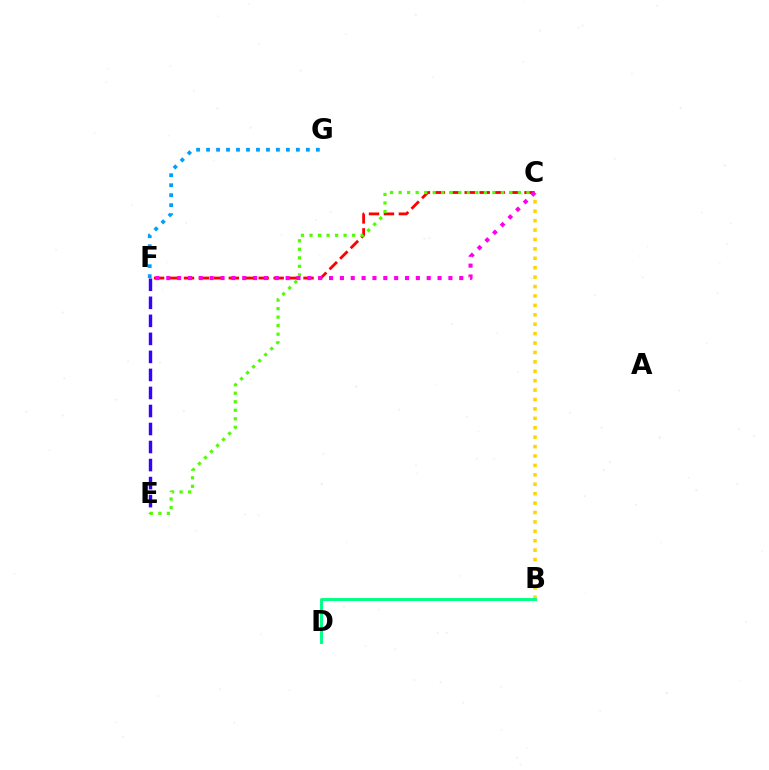{('E', 'F'): [{'color': '#3700ff', 'line_style': 'dashed', 'thickness': 2.45}], ('C', 'F'): [{'color': '#ff0000', 'line_style': 'dashed', 'thickness': 2.03}, {'color': '#ff00ed', 'line_style': 'dotted', 'thickness': 2.95}], ('C', 'E'): [{'color': '#4fff00', 'line_style': 'dotted', 'thickness': 2.32}], ('B', 'C'): [{'color': '#ffd500', 'line_style': 'dotted', 'thickness': 2.56}], ('B', 'D'): [{'color': '#00ff86', 'line_style': 'solid', 'thickness': 2.1}], ('F', 'G'): [{'color': '#009eff', 'line_style': 'dotted', 'thickness': 2.71}]}